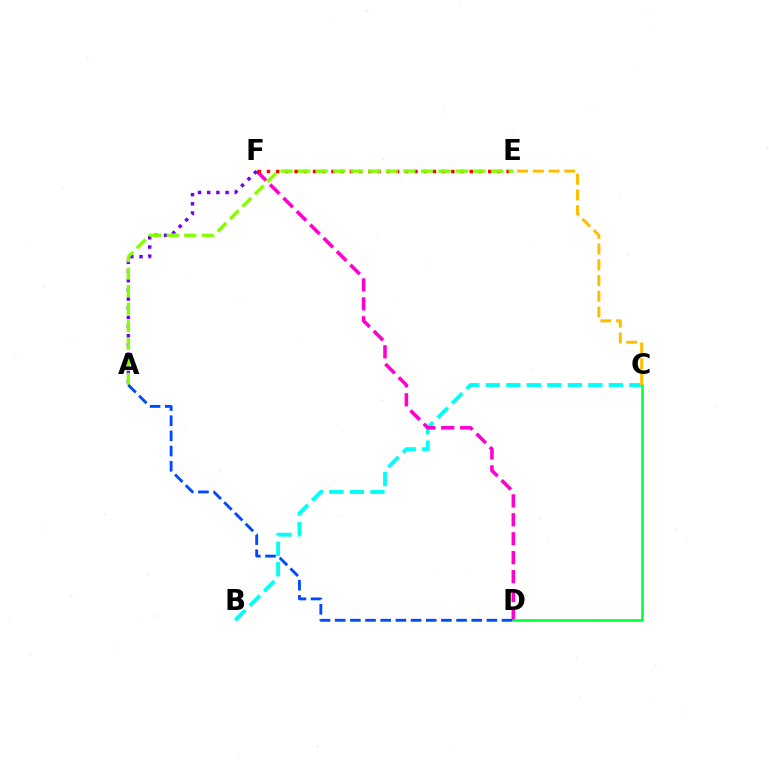{('B', 'C'): [{'color': '#00fff6', 'line_style': 'dashed', 'thickness': 2.79}], ('D', 'F'): [{'color': '#ff00cf', 'line_style': 'dashed', 'thickness': 2.57}], ('C', 'D'): [{'color': '#00ff39', 'line_style': 'solid', 'thickness': 1.84}], ('E', 'F'): [{'color': '#ff0000', 'line_style': 'dotted', 'thickness': 2.5}], ('A', 'F'): [{'color': '#7200ff', 'line_style': 'dotted', 'thickness': 2.49}], ('C', 'E'): [{'color': '#ffbd00', 'line_style': 'dashed', 'thickness': 2.14}], ('A', 'E'): [{'color': '#84ff00', 'line_style': 'dashed', 'thickness': 2.38}], ('A', 'D'): [{'color': '#004bff', 'line_style': 'dashed', 'thickness': 2.06}]}